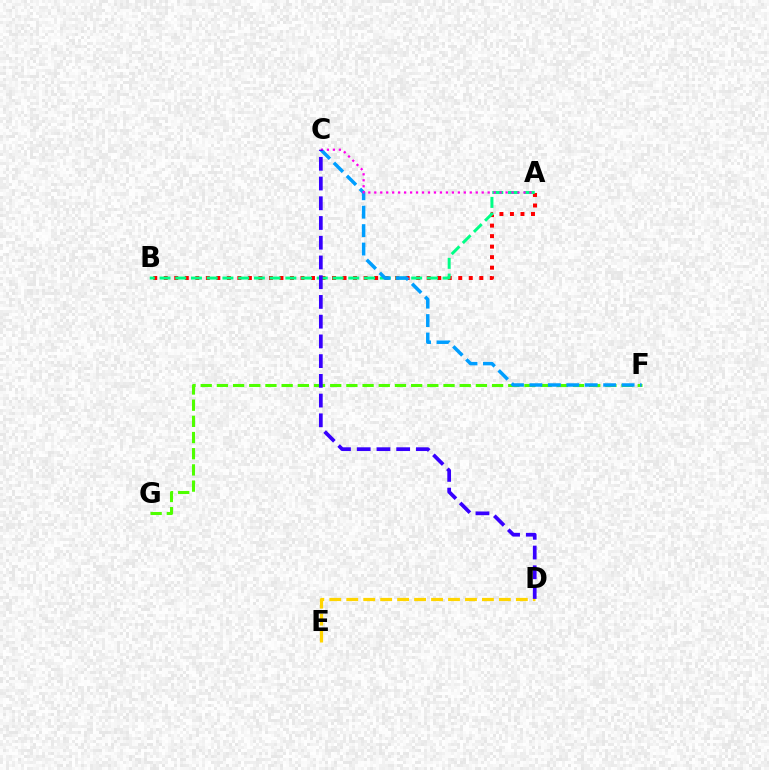{('F', 'G'): [{'color': '#4fff00', 'line_style': 'dashed', 'thickness': 2.2}], ('A', 'B'): [{'color': '#ff0000', 'line_style': 'dotted', 'thickness': 2.86}, {'color': '#00ff86', 'line_style': 'dashed', 'thickness': 2.14}], ('C', 'F'): [{'color': '#009eff', 'line_style': 'dashed', 'thickness': 2.5}], ('D', 'E'): [{'color': '#ffd500', 'line_style': 'dashed', 'thickness': 2.3}], ('A', 'C'): [{'color': '#ff00ed', 'line_style': 'dotted', 'thickness': 1.62}], ('C', 'D'): [{'color': '#3700ff', 'line_style': 'dashed', 'thickness': 2.68}]}